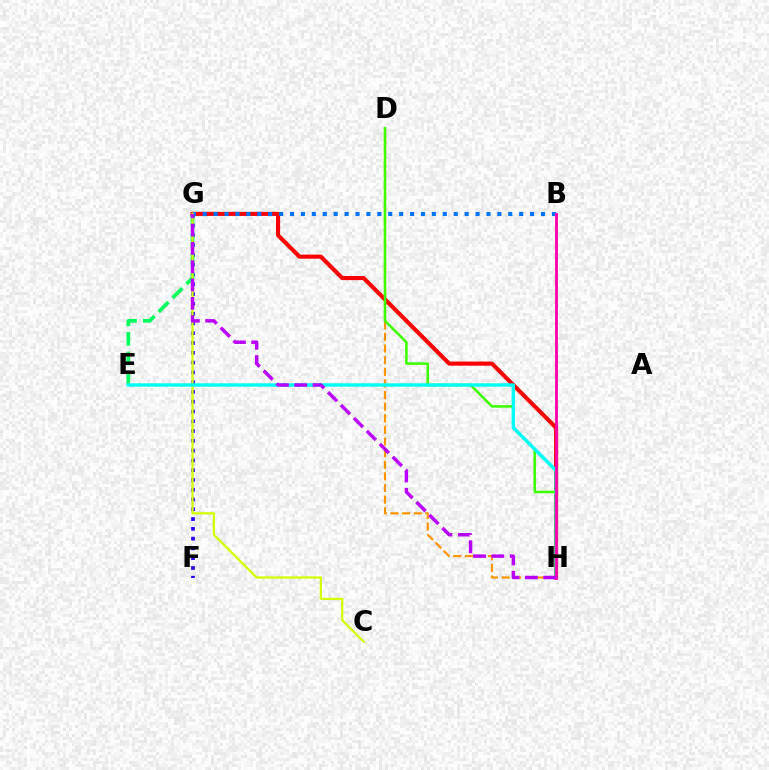{('F', 'G'): [{'color': '#2500ff', 'line_style': 'dotted', 'thickness': 2.66}], ('D', 'H'): [{'color': '#ff9400', 'line_style': 'dashed', 'thickness': 1.58}, {'color': '#3dff00', 'line_style': 'solid', 'thickness': 1.84}], ('G', 'H'): [{'color': '#ff0000', 'line_style': 'solid', 'thickness': 2.96}, {'color': '#b900ff', 'line_style': 'dashed', 'thickness': 2.49}], ('B', 'G'): [{'color': '#0074ff', 'line_style': 'dotted', 'thickness': 2.97}], ('E', 'G'): [{'color': '#00ff5c', 'line_style': 'dashed', 'thickness': 2.67}], ('C', 'G'): [{'color': '#d1ff00', 'line_style': 'solid', 'thickness': 1.6}], ('E', 'H'): [{'color': '#00fff6', 'line_style': 'solid', 'thickness': 2.47}], ('B', 'H'): [{'color': '#ff00ac', 'line_style': 'solid', 'thickness': 2.02}]}